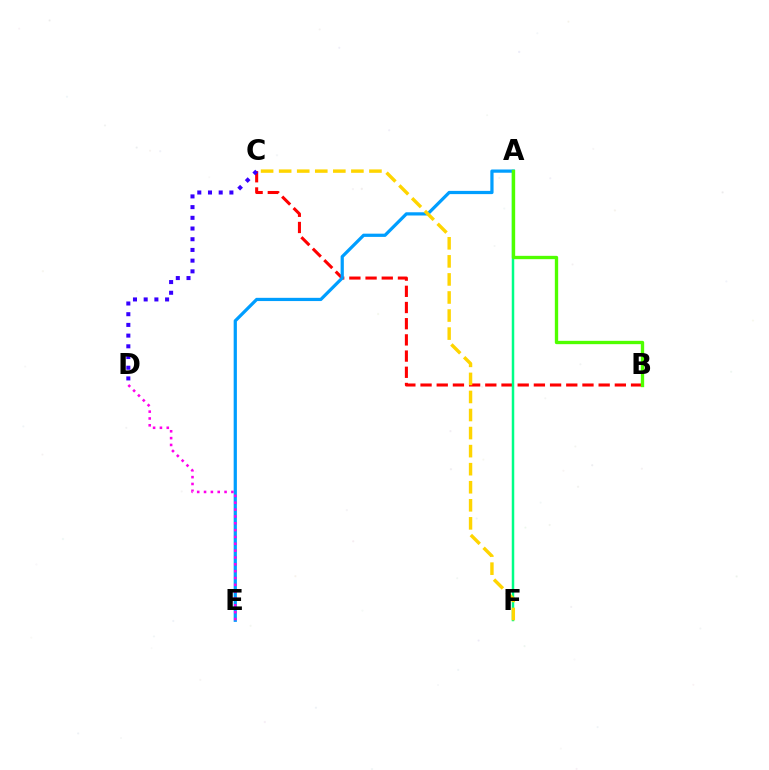{('B', 'C'): [{'color': '#ff0000', 'line_style': 'dashed', 'thickness': 2.2}], ('A', 'E'): [{'color': '#009eff', 'line_style': 'solid', 'thickness': 2.32}], ('D', 'E'): [{'color': '#ff00ed', 'line_style': 'dotted', 'thickness': 1.86}], ('C', 'D'): [{'color': '#3700ff', 'line_style': 'dotted', 'thickness': 2.91}], ('A', 'F'): [{'color': '#00ff86', 'line_style': 'solid', 'thickness': 1.79}], ('C', 'F'): [{'color': '#ffd500', 'line_style': 'dashed', 'thickness': 2.45}], ('A', 'B'): [{'color': '#4fff00', 'line_style': 'solid', 'thickness': 2.4}]}